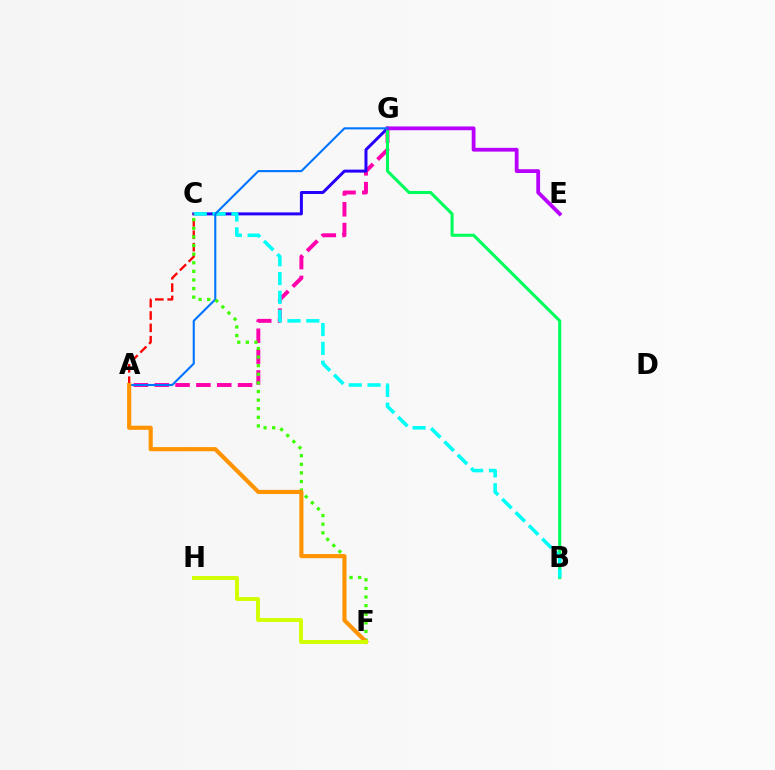{('A', 'G'): [{'color': '#ff00ac', 'line_style': 'dashed', 'thickness': 2.83}, {'color': '#0074ff', 'line_style': 'solid', 'thickness': 1.51}], ('C', 'G'): [{'color': '#2500ff', 'line_style': 'solid', 'thickness': 2.15}], ('B', 'G'): [{'color': '#00ff5c', 'line_style': 'solid', 'thickness': 2.22}], ('B', 'C'): [{'color': '#00fff6', 'line_style': 'dashed', 'thickness': 2.55}], ('E', 'G'): [{'color': '#b900ff', 'line_style': 'solid', 'thickness': 2.73}], ('A', 'C'): [{'color': '#ff0000', 'line_style': 'dashed', 'thickness': 1.68}], ('C', 'F'): [{'color': '#3dff00', 'line_style': 'dotted', 'thickness': 2.34}], ('A', 'F'): [{'color': '#ff9400', 'line_style': 'solid', 'thickness': 2.98}], ('F', 'H'): [{'color': '#d1ff00', 'line_style': 'solid', 'thickness': 2.81}]}